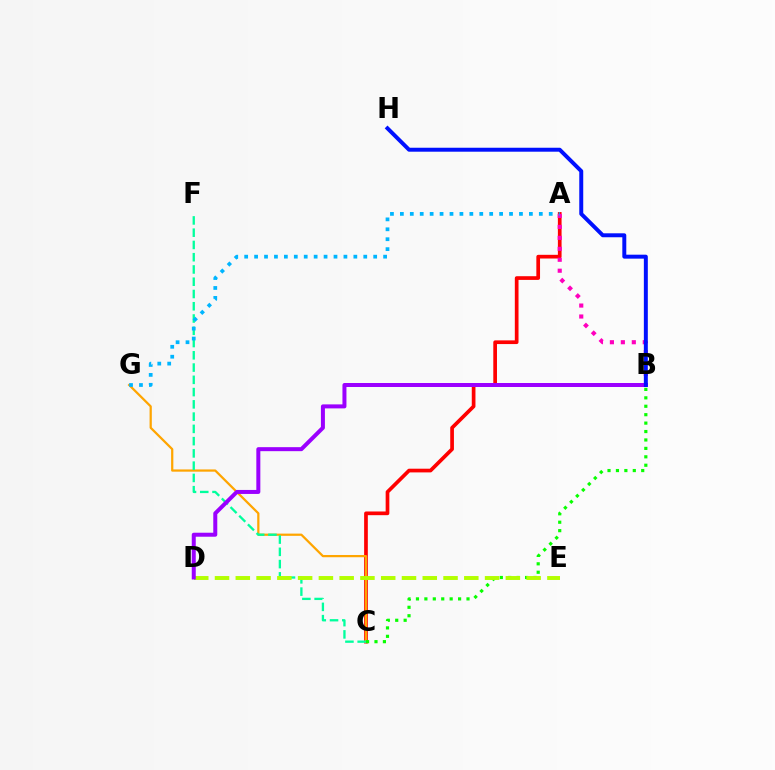{('A', 'C'): [{'color': '#ff0000', 'line_style': 'solid', 'thickness': 2.66}], ('C', 'G'): [{'color': '#ffa500', 'line_style': 'solid', 'thickness': 1.61}], ('C', 'F'): [{'color': '#00ff9d', 'line_style': 'dashed', 'thickness': 1.67}], ('B', 'C'): [{'color': '#08ff00', 'line_style': 'dotted', 'thickness': 2.29}], ('A', 'B'): [{'color': '#ff00bd', 'line_style': 'dotted', 'thickness': 2.98}], ('A', 'G'): [{'color': '#00b5ff', 'line_style': 'dotted', 'thickness': 2.7}], ('D', 'E'): [{'color': '#b3ff00', 'line_style': 'dashed', 'thickness': 2.82}], ('B', 'D'): [{'color': '#9b00ff', 'line_style': 'solid', 'thickness': 2.88}], ('B', 'H'): [{'color': '#0010ff', 'line_style': 'solid', 'thickness': 2.85}]}